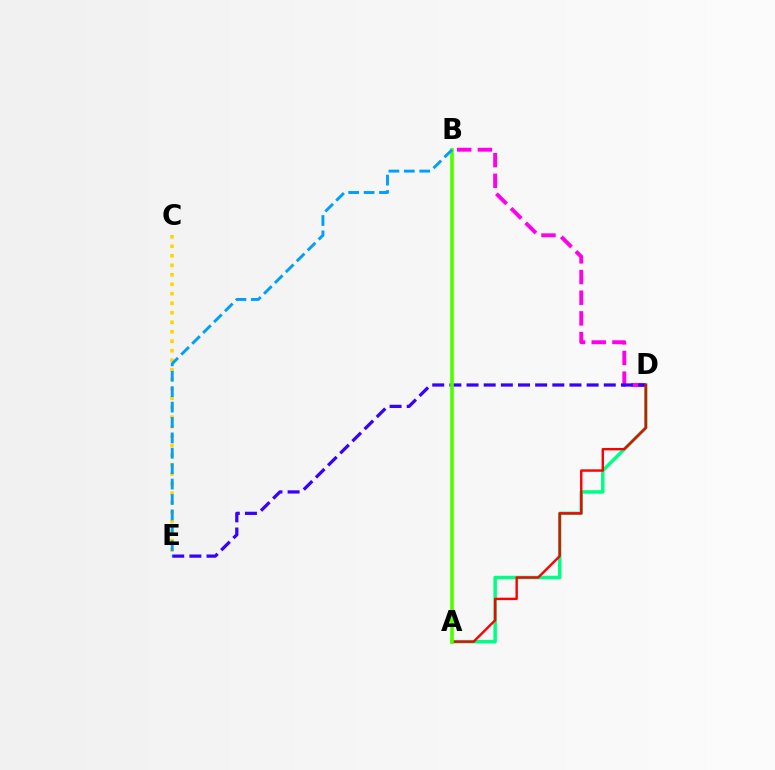{('B', 'D'): [{'color': '#ff00ed', 'line_style': 'dashed', 'thickness': 2.81}], ('A', 'D'): [{'color': '#00ff86', 'line_style': 'solid', 'thickness': 2.53}, {'color': '#ff0000', 'line_style': 'solid', 'thickness': 1.74}], ('D', 'E'): [{'color': '#3700ff', 'line_style': 'dashed', 'thickness': 2.33}], ('C', 'E'): [{'color': '#ffd500', 'line_style': 'dotted', 'thickness': 2.58}], ('A', 'B'): [{'color': '#4fff00', 'line_style': 'solid', 'thickness': 2.63}], ('B', 'E'): [{'color': '#009eff', 'line_style': 'dashed', 'thickness': 2.09}]}